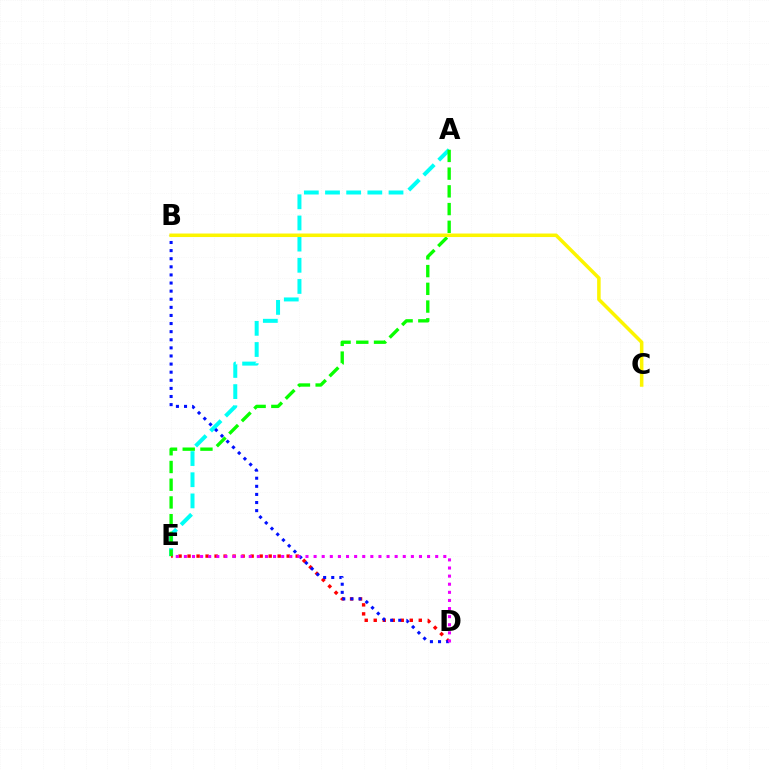{('A', 'E'): [{'color': '#00fff6', 'line_style': 'dashed', 'thickness': 2.88}, {'color': '#08ff00', 'line_style': 'dashed', 'thickness': 2.41}], ('D', 'E'): [{'color': '#ff0000', 'line_style': 'dotted', 'thickness': 2.45}, {'color': '#ee00ff', 'line_style': 'dotted', 'thickness': 2.2}], ('B', 'D'): [{'color': '#0010ff', 'line_style': 'dotted', 'thickness': 2.2}], ('B', 'C'): [{'color': '#fcf500', 'line_style': 'solid', 'thickness': 2.53}]}